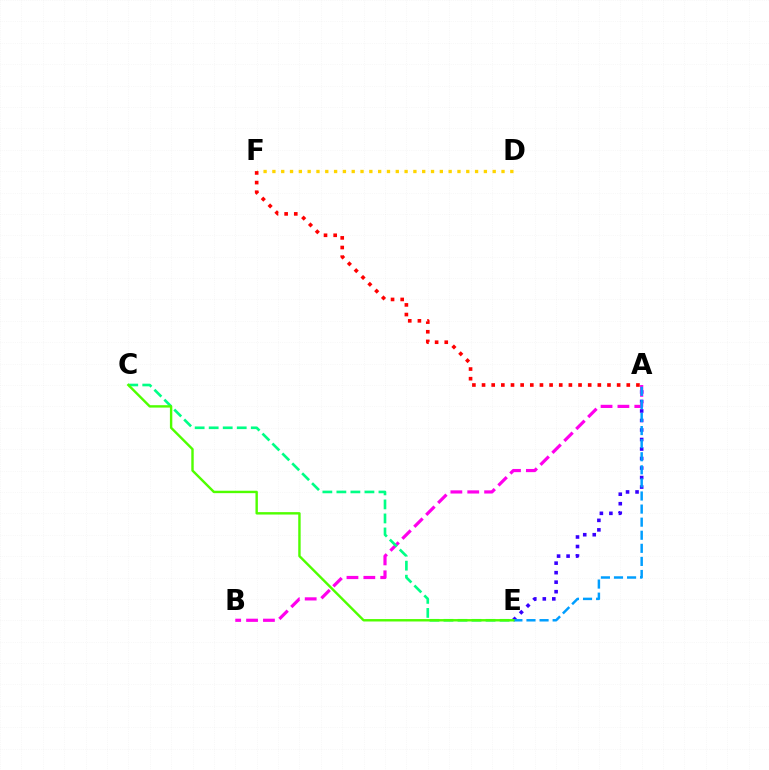{('A', 'E'): [{'color': '#3700ff', 'line_style': 'dotted', 'thickness': 2.58}, {'color': '#009eff', 'line_style': 'dashed', 'thickness': 1.78}], ('D', 'F'): [{'color': '#ffd500', 'line_style': 'dotted', 'thickness': 2.39}], ('A', 'B'): [{'color': '#ff00ed', 'line_style': 'dashed', 'thickness': 2.29}], ('A', 'F'): [{'color': '#ff0000', 'line_style': 'dotted', 'thickness': 2.62}], ('C', 'E'): [{'color': '#00ff86', 'line_style': 'dashed', 'thickness': 1.91}, {'color': '#4fff00', 'line_style': 'solid', 'thickness': 1.74}]}